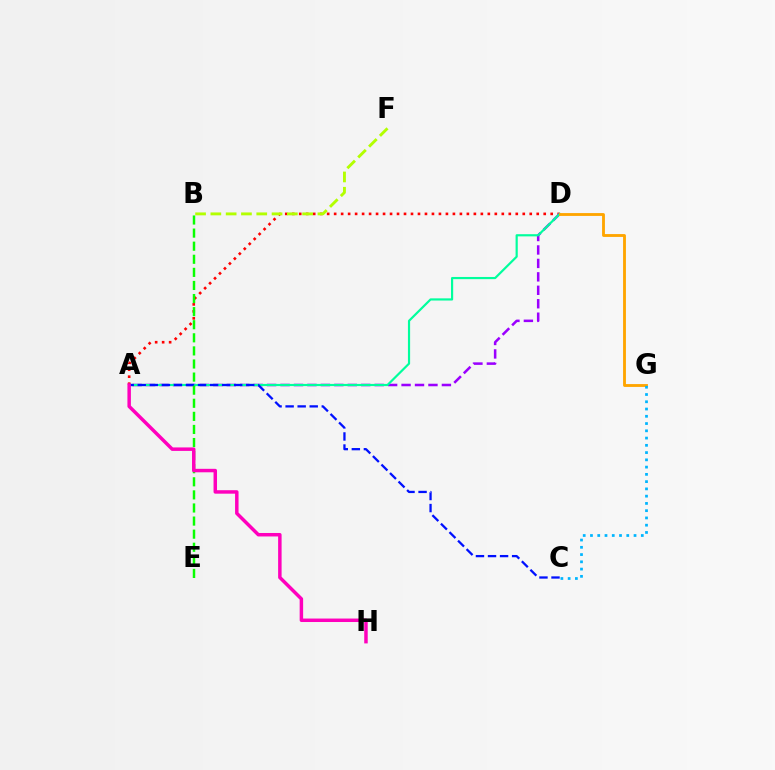{('A', 'D'): [{'color': '#ff0000', 'line_style': 'dotted', 'thickness': 1.9}, {'color': '#9b00ff', 'line_style': 'dashed', 'thickness': 1.83}, {'color': '#00ff9d', 'line_style': 'solid', 'thickness': 1.57}], ('A', 'C'): [{'color': '#0010ff', 'line_style': 'dashed', 'thickness': 1.64}], ('D', 'G'): [{'color': '#ffa500', 'line_style': 'solid', 'thickness': 2.04}], ('C', 'G'): [{'color': '#00b5ff', 'line_style': 'dotted', 'thickness': 1.97}], ('B', 'E'): [{'color': '#08ff00', 'line_style': 'dashed', 'thickness': 1.78}], ('B', 'F'): [{'color': '#b3ff00', 'line_style': 'dashed', 'thickness': 2.08}], ('A', 'H'): [{'color': '#ff00bd', 'line_style': 'solid', 'thickness': 2.5}]}